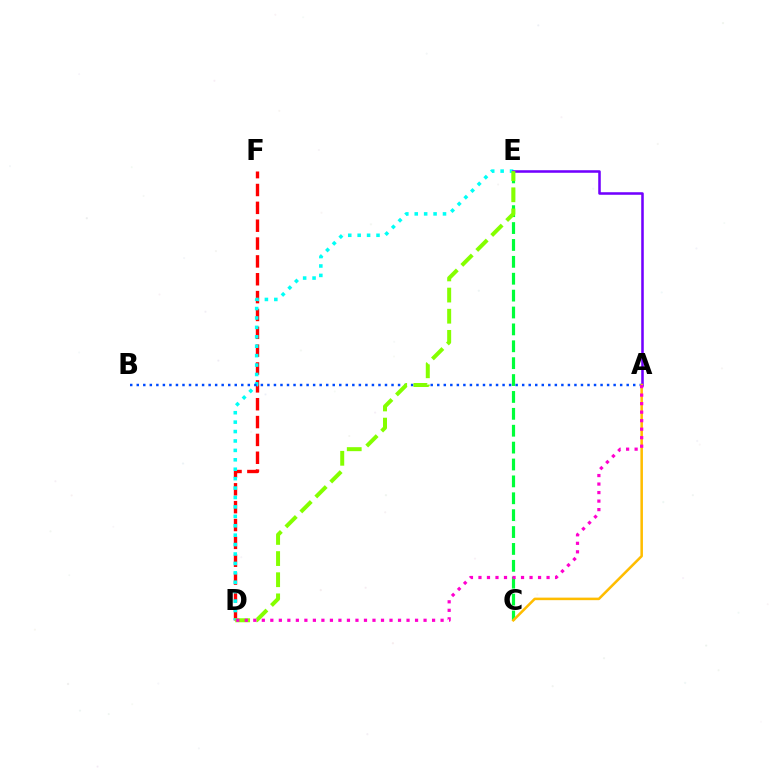{('D', 'F'): [{'color': '#ff0000', 'line_style': 'dashed', 'thickness': 2.43}], ('D', 'E'): [{'color': '#00fff6', 'line_style': 'dotted', 'thickness': 2.56}, {'color': '#84ff00', 'line_style': 'dashed', 'thickness': 2.87}], ('C', 'E'): [{'color': '#00ff39', 'line_style': 'dashed', 'thickness': 2.29}], ('A', 'E'): [{'color': '#7200ff', 'line_style': 'solid', 'thickness': 1.84}], ('A', 'B'): [{'color': '#004bff', 'line_style': 'dotted', 'thickness': 1.77}], ('A', 'C'): [{'color': '#ffbd00', 'line_style': 'solid', 'thickness': 1.83}], ('A', 'D'): [{'color': '#ff00cf', 'line_style': 'dotted', 'thickness': 2.31}]}